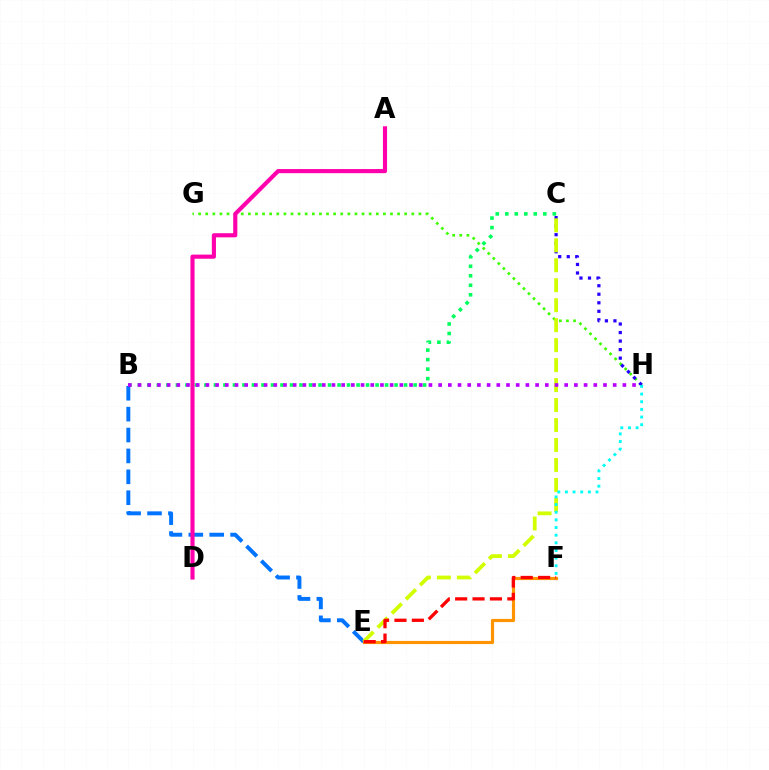{('B', 'C'): [{'color': '#00ff5c', 'line_style': 'dotted', 'thickness': 2.58}], ('B', 'E'): [{'color': '#0074ff', 'line_style': 'dashed', 'thickness': 2.84}], ('E', 'F'): [{'color': '#ff9400', 'line_style': 'solid', 'thickness': 2.29}, {'color': '#ff0000', 'line_style': 'dashed', 'thickness': 2.36}], ('G', 'H'): [{'color': '#3dff00', 'line_style': 'dotted', 'thickness': 1.93}], ('C', 'H'): [{'color': '#2500ff', 'line_style': 'dotted', 'thickness': 2.32}], ('A', 'D'): [{'color': '#ff00ac', 'line_style': 'solid', 'thickness': 2.97}], ('C', 'E'): [{'color': '#d1ff00', 'line_style': 'dashed', 'thickness': 2.71}], ('F', 'H'): [{'color': '#00fff6', 'line_style': 'dotted', 'thickness': 2.08}], ('B', 'H'): [{'color': '#b900ff', 'line_style': 'dotted', 'thickness': 2.63}]}